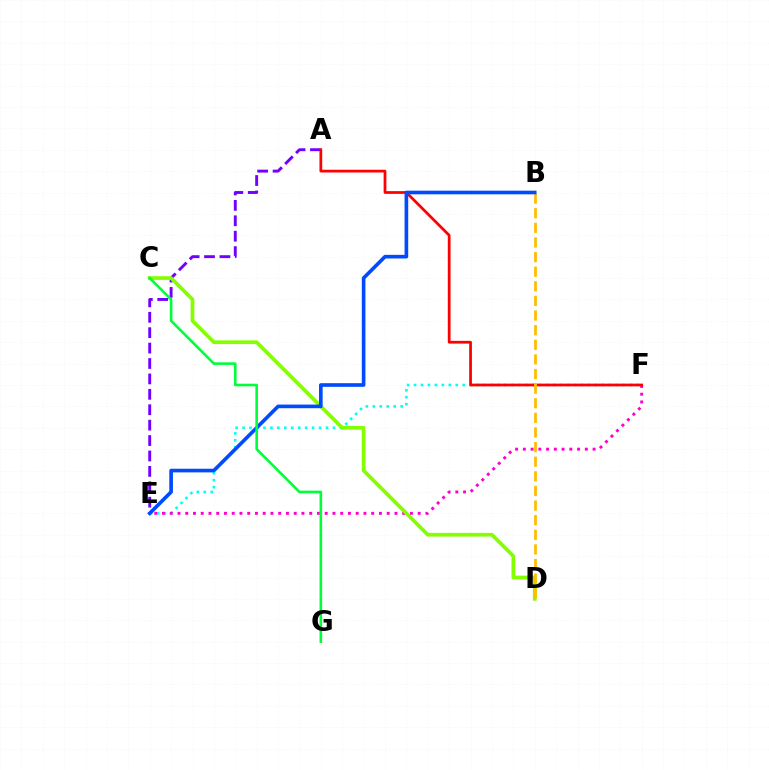{('E', 'F'): [{'color': '#00fff6', 'line_style': 'dotted', 'thickness': 1.89}, {'color': '#ff00cf', 'line_style': 'dotted', 'thickness': 2.11}], ('A', 'E'): [{'color': '#7200ff', 'line_style': 'dashed', 'thickness': 2.09}], ('C', 'D'): [{'color': '#84ff00', 'line_style': 'solid', 'thickness': 2.66}], ('A', 'F'): [{'color': '#ff0000', 'line_style': 'solid', 'thickness': 1.98}], ('B', 'D'): [{'color': '#ffbd00', 'line_style': 'dashed', 'thickness': 1.99}], ('B', 'E'): [{'color': '#004bff', 'line_style': 'solid', 'thickness': 2.62}], ('C', 'G'): [{'color': '#00ff39', 'line_style': 'solid', 'thickness': 1.87}]}